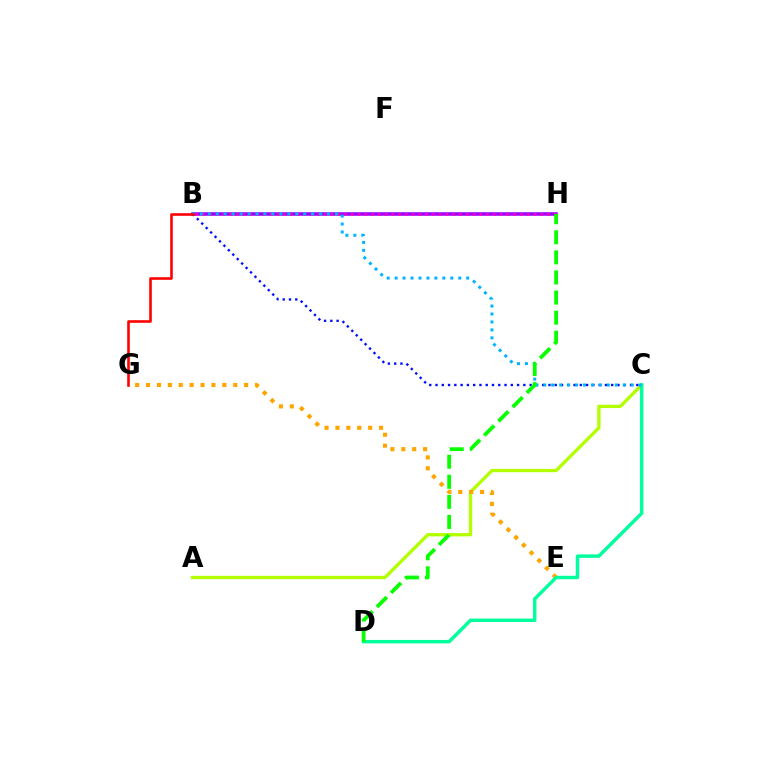{('A', 'C'): [{'color': '#b3ff00', 'line_style': 'solid', 'thickness': 2.39}], ('B', 'H'): [{'color': '#9b00ff', 'line_style': 'solid', 'thickness': 2.56}, {'color': '#ff00bd', 'line_style': 'dotted', 'thickness': 1.84}], ('B', 'C'): [{'color': '#0010ff', 'line_style': 'dotted', 'thickness': 1.7}, {'color': '#00b5ff', 'line_style': 'dotted', 'thickness': 2.16}], ('E', 'G'): [{'color': '#ffa500', 'line_style': 'dotted', 'thickness': 2.96}], ('C', 'D'): [{'color': '#00ff9d', 'line_style': 'solid', 'thickness': 2.48}], ('B', 'G'): [{'color': '#ff0000', 'line_style': 'solid', 'thickness': 1.87}], ('D', 'H'): [{'color': '#08ff00', 'line_style': 'dashed', 'thickness': 2.73}]}